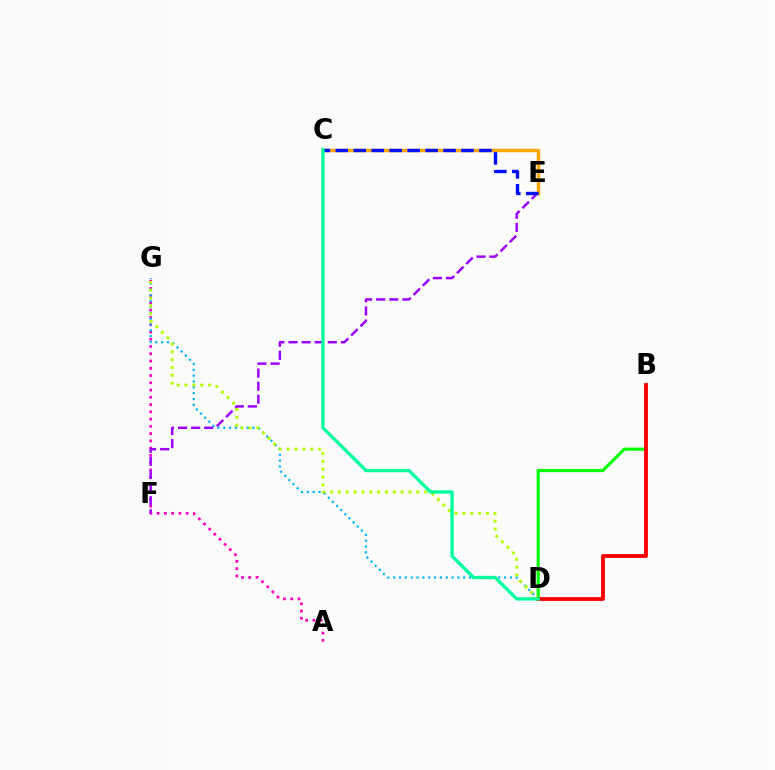{('C', 'E'): [{'color': '#ffa500', 'line_style': 'solid', 'thickness': 2.49}, {'color': '#0010ff', 'line_style': 'dashed', 'thickness': 2.44}], ('A', 'G'): [{'color': '#ff00bd', 'line_style': 'dotted', 'thickness': 1.97}], ('E', 'F'): [{'color': '#9b00ff', 'line_style': 'dashed', 'thickness': 1.78}], ('B', 'D'): [{'color': '#08ff00', 'line_style': 'solid', 'thickness': 2.28}, {'color': '#ff0000', 'line_style': 'solid', 'thickness': 2.75}], ('D', 'G'): [{'color': '#00b5ff', 'line_style': 'dotted', 'thickness': 1.59}, {'color': '#b3ff00', 'line_style': 'dotted', 'thickness': 2.13}], ('C', 'D'): [{'color': '#00ff9d', 'line_style': 'solid', 'thickness': 2.41}]}